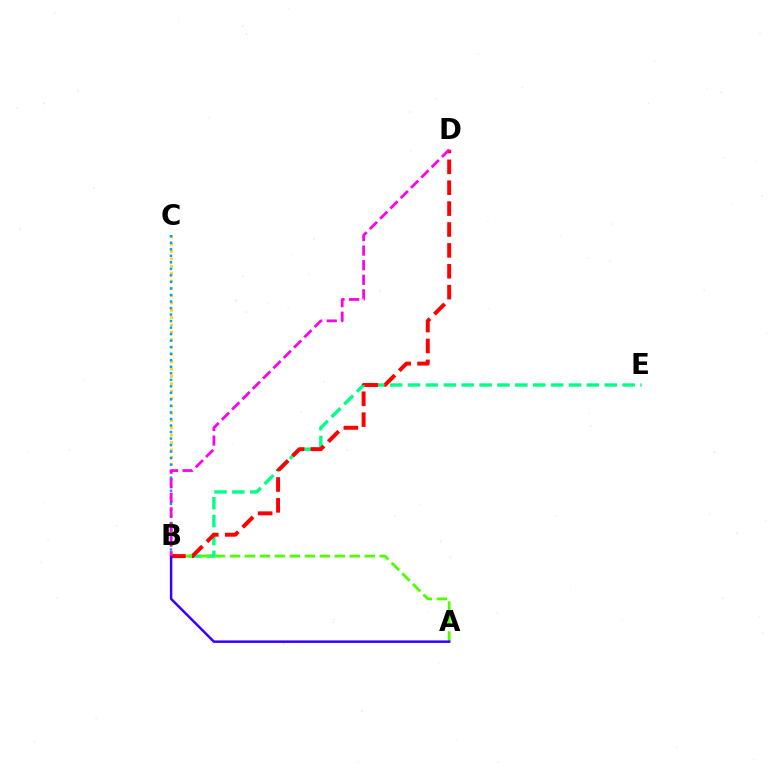{('B', 'E'): [{'color': '#00ff86', 'line_style': 'dashed', 'thickness': 2.43}], ('B', 'C'): [{'color': '#ffd500', 'line_style': 'dotted', 'thickness': 2.0}, {'color': '#009eff', 'line_style': 'dotted', 'thickness': 1.77}], ('A', 'B'): [{'color': '#4fff00', 'line_style': 'dashed', 'thickness': 2.03}, {'color': '#3700ff', 'line_style': 'solid', 'thickness': 1.79}], ('B', 'D'): [{'color': '#ff0000', 'line_style': 'dashed', 'thickness': 2.84}, {'color': '#ff00ed', 'line_style': 'dashed', 'thickness': 1.98}]}